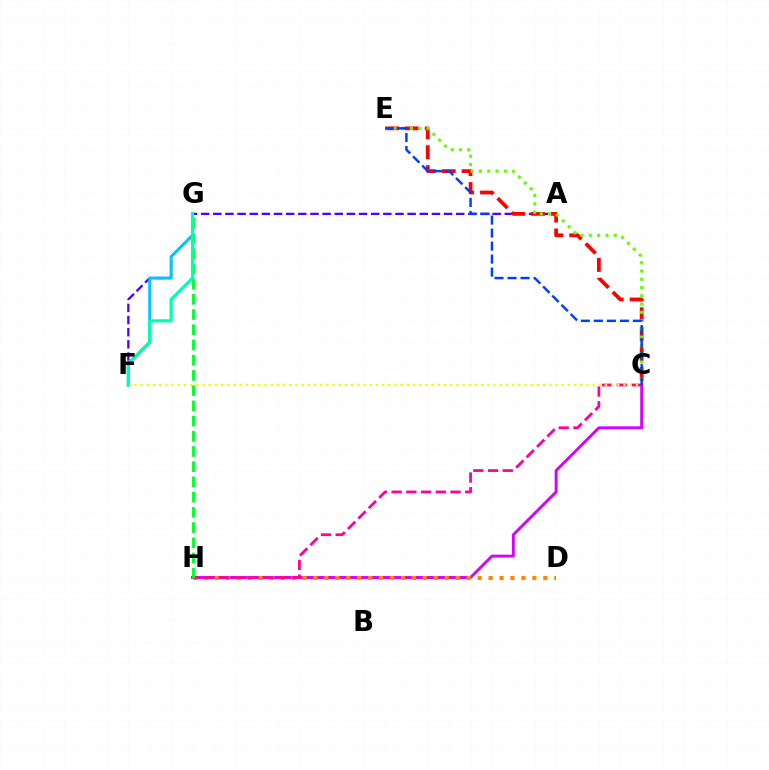{('A', 'F'): [{'color': '#4f00ff', 'line_style': 'dashed', 'thickness': 1.65}], ('F', 'G'): [{'color': '#00c7ff', 'line_style': 'solid', 'thickness': 2.15}, {'color': '#00ffaf', 'line_style': 'solid', 'thickness': 2.28}], ('C', 'E'): [{'color': '#ff0000', 'line_style': 'dashed', 'thickness': 2.7}, {'color': '#66ff00', 'line_style': 'dotted', 'thickness': 2.25}, {'color': '#003fff', 'line_style': 'dashed', 'thickness': 1.77}], ('C', 'H'): [{'color': '#d600ff', 'line_style': 'solid', 'thickness': 2.09}, {'color': '#ff00a0', 'line_style': 'dashed', 'thickness': 2.0}], ('D', 'H'): [{'color': '#ff8800', 'line_style': 'dotted', 'thickness': 2.97}], ('G', 'H'): [{'color': '#00ff27', 'line_style': 'dashed', 'thickness': 2.07}], ('C', 'F'): [{'color': '#eeff00', 'line_style': 'dotted', 'thickness': 1.68}]}